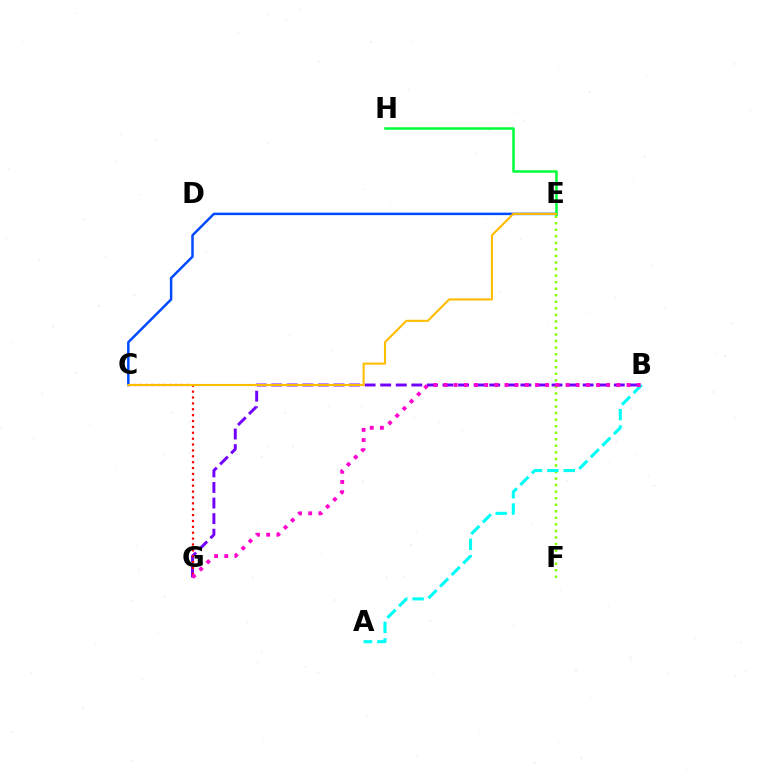{('B', 'G'): [{'color': '#7200ff', 'line_style': 'dashed', 'thickness': 2.12}, {'color': '#ff00cf', 'line_style': 'dotted', 'thickness': 2.76}], ('E', 'F'): [{'color': '#84ff00', 'line_style': 'dotted', 'thickness': 1.78}], ('C', 'E'): [{'color': '#004bff', 'line_style': 'solid', 'thickness': 1.79}, {'color': '#ffbd00', 'line_style': 'solid', 'thickness': 1.51}], ('E', 'H'): [{'color': '#00ff39', 'line_style': 'solid', 'thickness': 1.8}], ('C', 'G'): [{'color': '#ff0000', 'line_style': 'dotted', 'thickness': 1.6}], ('A', 'B'): [{'color': '#00fff6', 'line_style': 'dashed', 'thickness': 2.23}]}